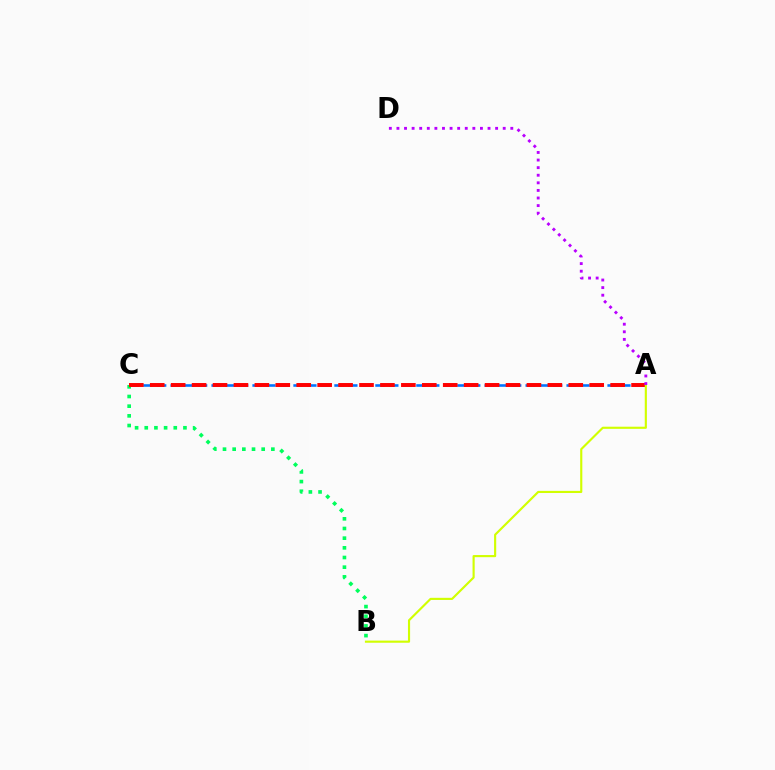{('A', 'C'): [{'color': '#0074ff', 'line_style': 'dashed', 'thickness': 1.85}, {'color': '#ff0000', 'line_style': 'dashed', 'thickness': 2.84}], ('B', 'C'): [{'color': '#00ff5c', 'line_style': 'dotted', 'thickness': 2.63}], ('A', 'B'): [{'color': '#d1ff00', 'line_style': 'solid', 'thickness': 1.54}], ('A', 'D'): [{'color': '#b900ff', 'line_style': 'dotted', 'thickness': 2.06}]}